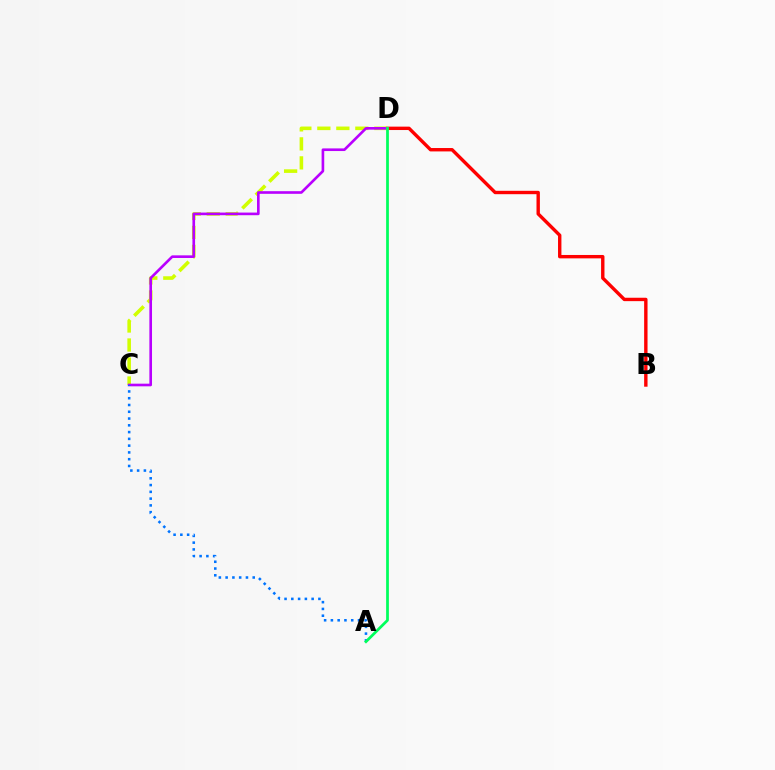{('B', 'D'): [{'color': '#ff0000', 'line_style': 'solid', 'thickness': 2.44}], ('C', 'D'): [{'color': '#d1ff00', 'line_style': 'dashed', 'thickness': 2.58}, {'color': '#b900ff', 'line_style': 'solid', 'thickness': 1.9}], ('A', 'C'): [{'color': '#0074ff', 'line_style': 'dotted', 'thickness': 1.84}], ('A', 'D'): [{'color': '#00ff5c', 'line_style': 'solid', 'thickness': 1.98}]}